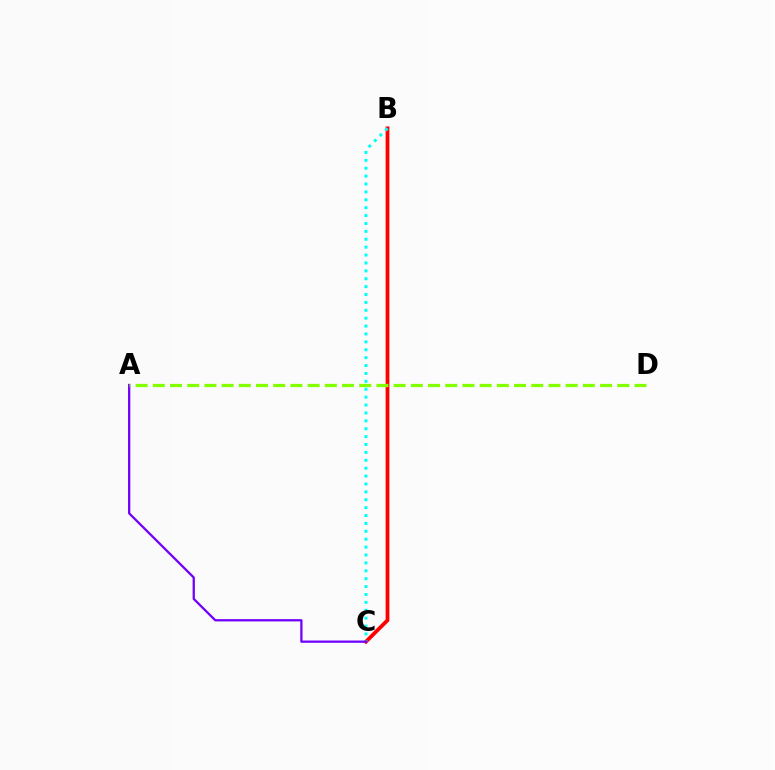{('B', 'C'): [{'color': '#ff0000', 'line_style': 'solid', 'thickness': 2.72}, {'color': '#00fff6', 'line_style': 'dotted', 'thickness': 2.14}], ('A', 'C'): [{'color': '#7200ff', 'line_style': 'solid', 'thickness': 1.64}], ('A', 'D'): [{'color': '#84ff00', 'line_style': 'dashed', 'thickness': 2.34}]}